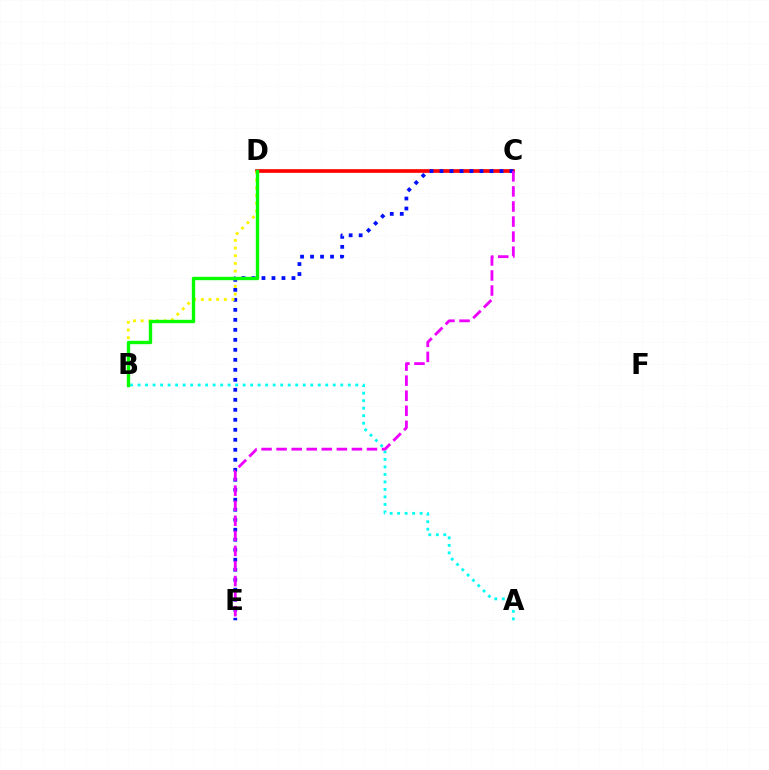{('C', 'D'): [{'color': '#ff0000', 'line_style': 'solid', 'thickness': 2.64}], ('C', 'E'): [{'color': '#0010ff', 'line_style': 'dotted', 'thickness': 2.72}, {'color': '#ee00ff', 'line_style': 'dashed', 'thickness': 2.05}], ('B', 'D'): [{'color': '#fcf500', 'line_style': 'dotted', 'thickness': 2.08}, {'color': '#08ff00', 'line_style': 'solid', 'thickness': 2.42}], ('A', 'B'): [{'color': '#00fff6', 'line_style': 'dotted', 'thickness': 2.04}]}